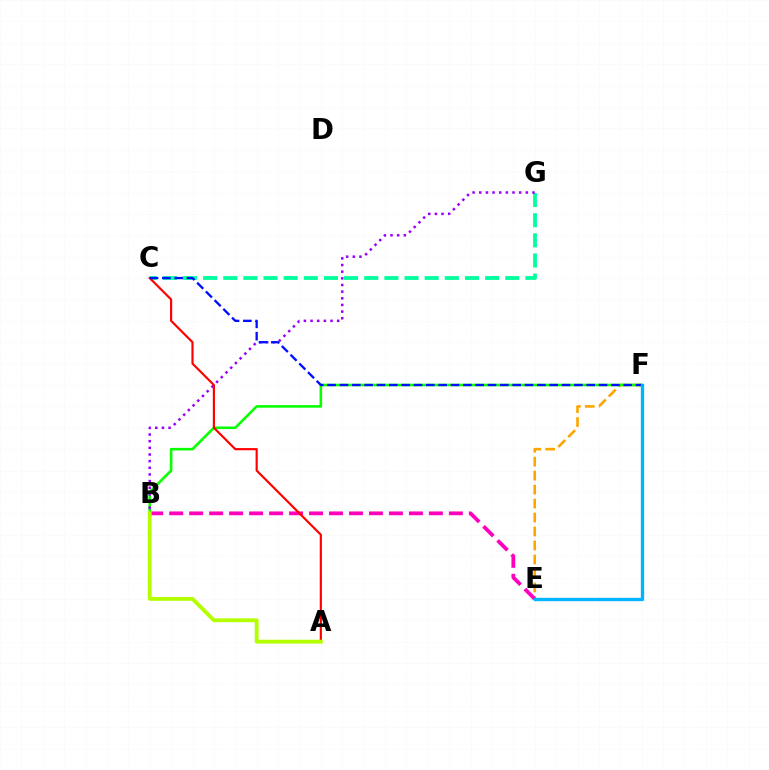{('E', 'F'): [{'color': '#ffa500', 'line_style': 'dashed', 'thickness': 1.9}, {'color': '#00b5ff', 'line_style': 'solid', 'thickness': 2.4}], ('C', 'G'): [{'color': '#00ff9d', 'line_style': 'dashed', 'thickness': 2.74}], ('B', 'E'): [{'color': '#ff00bd', 'line_style': 'dashed', 'thickness': 2.71}], ('B', 'F'): [{'color': '#08ff00', 'line_style': 'solid', 'thickness': 1.86}], ('B', 'G'): [{'color': '#9b00ff', 'line_style': 'dotted', 'thickness': 1.81}], ('A', 'C'): [{'color': '#ff0000', 'line_style': 'solid', 'thickness': 1.56}], ('A', 'B'): [{'color': '#b3ff00', 'line_style': 'solid', 'thickness': 2.78}], ('C', 'F'): [{'color': '#0010ff', 'line_style': 'dashed', 'thickness': 1.68}]}